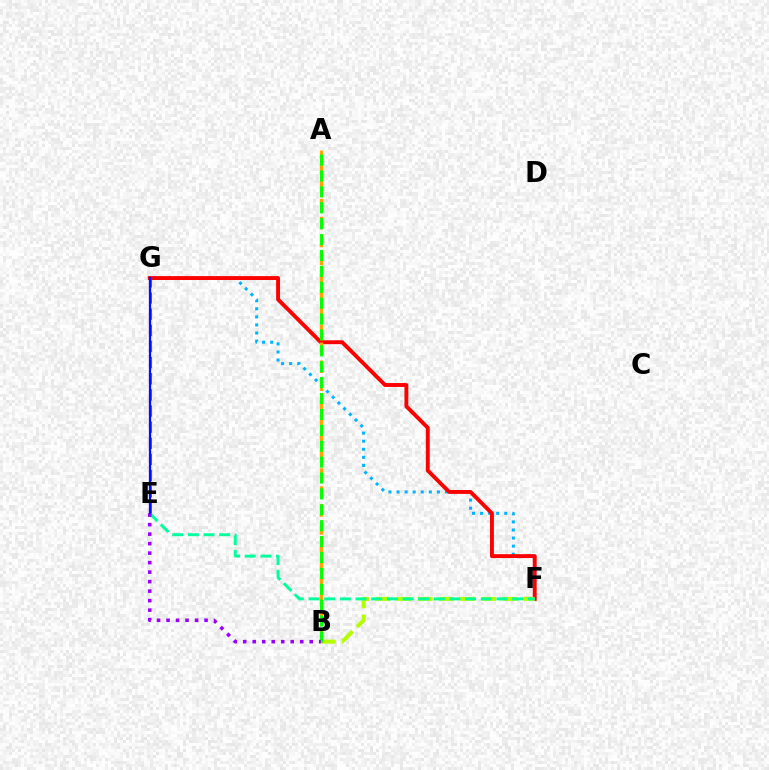{('F', 'G'): [{'color': '#00b5ff', 'line_style': 'dotted', 'thickness': 2.19}, {'color': '#ff0000', 'line_style': 'solid', 'thickness': 2.8}], ('E', 'G'): [{'color': '#ff00bd', 'line_style': 'dashed', 'thickness': 2.19}, {'color': '#0010ff', 'line_style': 'solid', 'thickness': 1.64}], ('B', 'F'): [{'color': '#b3ff00', 'line_style': 'dashed', 'thickness': 2.88}], ('A', 'B'): [{'color': '#ffa500', 'line_style': 'dashed', 'thickness': 2.44}, {'color': '#08ff00', 'line_style': 'dashed', 'thickness': 2.16}], ('E', 'F'): [{'color': '#00ff9d', 'line_style': 'dashed', 'thickness': 2.13}], ('B', 'E'): [{'color': '#9b00ff', 'line_style': 'dotted', 'thickness': 2.58}]}